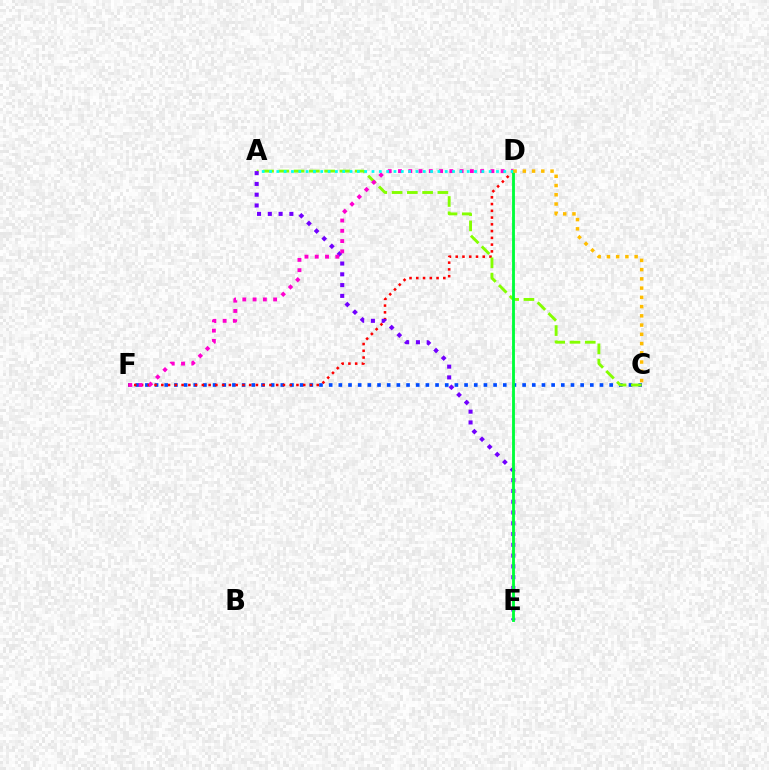{('C', 'F'): [{'color': '#004bff', 'line_style': 'dotted', 'thickness': 2.63}], ('D', 'F'): [{'color': '#ff0000', 'line_style': 'dotted', 'thickness': 1.84}, {'color': '#ff00cf', 'line_style': 'dotted', 'thickness': 2.79}], ('A', 'C'): [{'color': '#84ff00', 'line_style': 'dashed', 'thickness': 2.07}], ('A', 'E'): [{'color': '#7200ff', 'line_style': 'dotted', 'thickness': 2.93}], ('D', 'E'): [{'color': '#00ff39', 'line_style': 'solid', 'thickness': 2.06}], ('A', 'D'): [{'color': '#00fff6', 'line_style': 'dotted', 'thickness': 1.99}], ('C', 'D'): [{'color': '#ffbd00', 'line_style': 'dotted', 'thickness': 2.51}]}